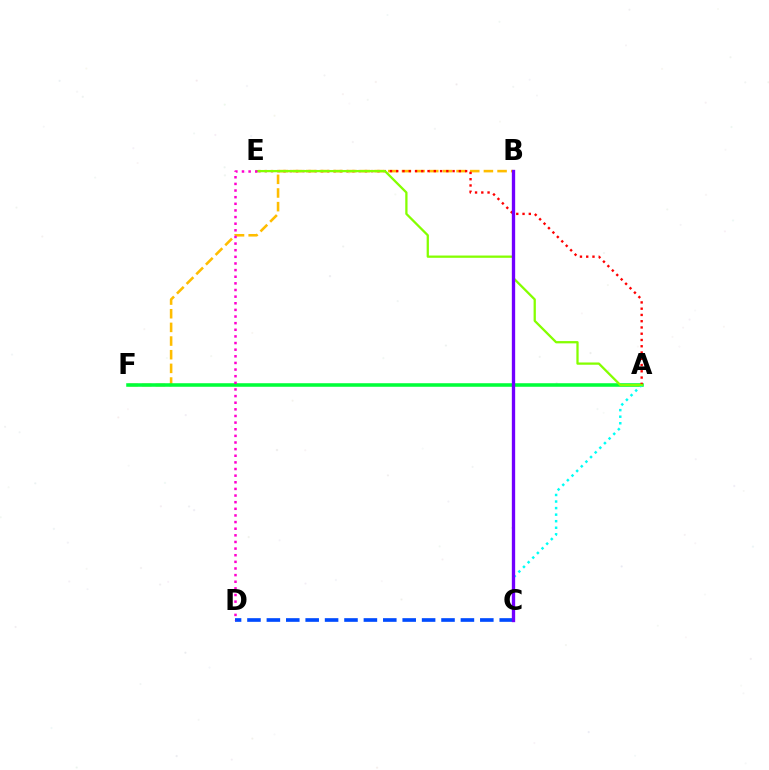{('B', 'F'): [{'color': '#ffbd00', 'line_style': 'dashed', 'thickness': 1.86}], ('A', 'F'): [{'color': '#00ff39', 'line_style': 'solid', 'thickness': 2.56}], ('A', 'E'): [{'color': '#ff0000', 'line_style': 'dotted', 'thickness': 1.7}, {'color': '#84ff00', 'line_style': 'solid', 'thickness': 1.64}], ('A', 'C'): [{'color': '#00fff6', 'line_style': 'dotted', 'thickness': 1.78}], ('C', 'D'): [{'color': '#004bff', 'line_style': 'dashed', 'thickness': 2.64}], ('D', 'E'): [{'color': '#ff00cf', 'line_style': 'dotted', 'thickness': 1.8}], ('B', 'C'): [{'color': '#7200ff', 'line_style': 'solid', 'thickness': 2.4}]}